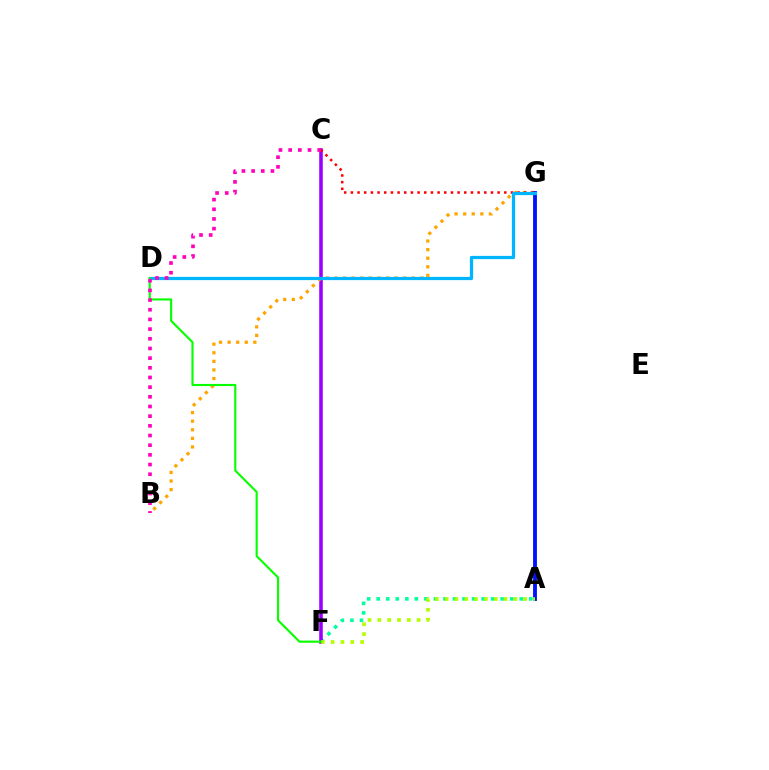{('A', 'F'): [{'color': '#00ff9d', 'line_style': 'dotted', 'thickness': 2.59}, {'color': '#b3ff00', 'line_style': 'dotted', 'thickness': 2.67}], ('C', 'F'): [{'color': '#9b00ff', 'line_style': 'solid', 'thickness': 2.56}], ('B', 'G'): [{'color': '#ffa500', 'line_style': 'dotted', 'thickness': 2.33}], ('A', 'G'): [{'color': '#0010ff', 'line_style': 'solid', 'thickness': 2.77}], ('C', 'G'): [{'color': '#ff0000', 'line_style': 'dotted', 'thickness': 1.81}], ('D', 'G'): [{'color': '#00b5ff', 'line_style': 'solid', 'thickness': 2.32}], ('D', 'F'): [{'color': '#08ff00', 'line_style': 'solid', 'thickness': 1.54}], ('B', 'C'): [{'color': '#ff00bd', 'line_style': 'dotted', 'thickness': 2.63}]}